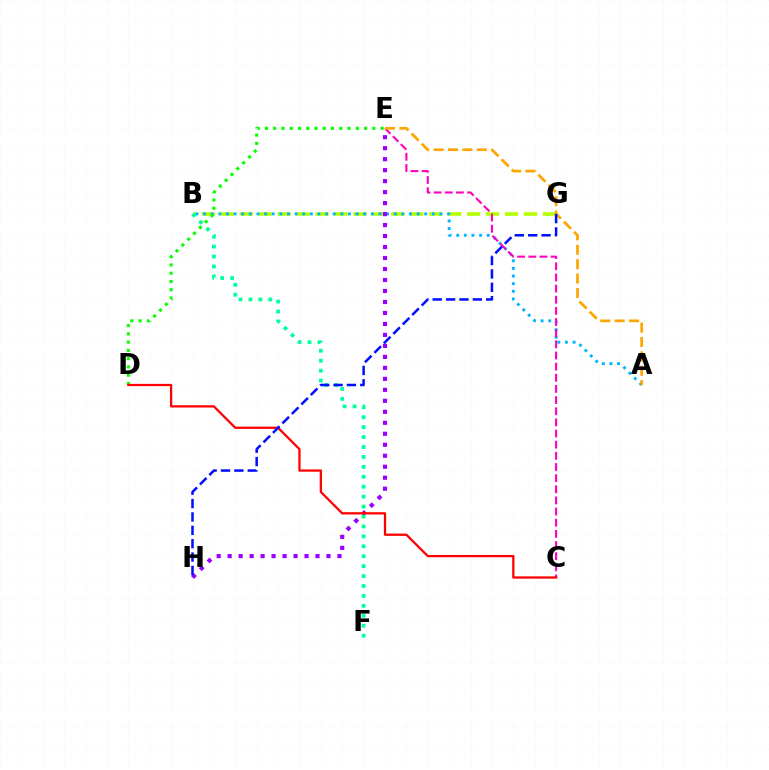{('B', 'G'): [{'color': '#b3ff00', 'line_style': 'dashed', 'thickness': 2.57}], ('A', 'B'): [{'color': '#00b5ff', 'line_style': 'dotted', 'thickness': 2.07}], ('C', 'E'): [{'color': '#ff00bd', 'line_style': 'dashed', 'thickness': 1.51}], ('E', 'H'): [{'color': '#9b00ff', 'line_style': 'dotted', 'thickness': 2.98}], ('B', 'F'): [{'color': '#00ff9d', 'line_style': 'dotted', 'thickness': 2.7}], ('A', 'E'): [{'color': '#ffa500', 'line_style': 'dashed', 'thickness': 1.95}], ('D', 'E'): [{'color': '#08ff00', 'line_style': 'dotted', 'thickness': 2.25}], ('C', 'D'): [{'color': '#ff0000', 'line_style': 'solid', 'thickness': 1.63}], ('G', 'H'): [{'color': '#0010ff', 'line_style': 'dashed', 'thickness': 1.82}]}